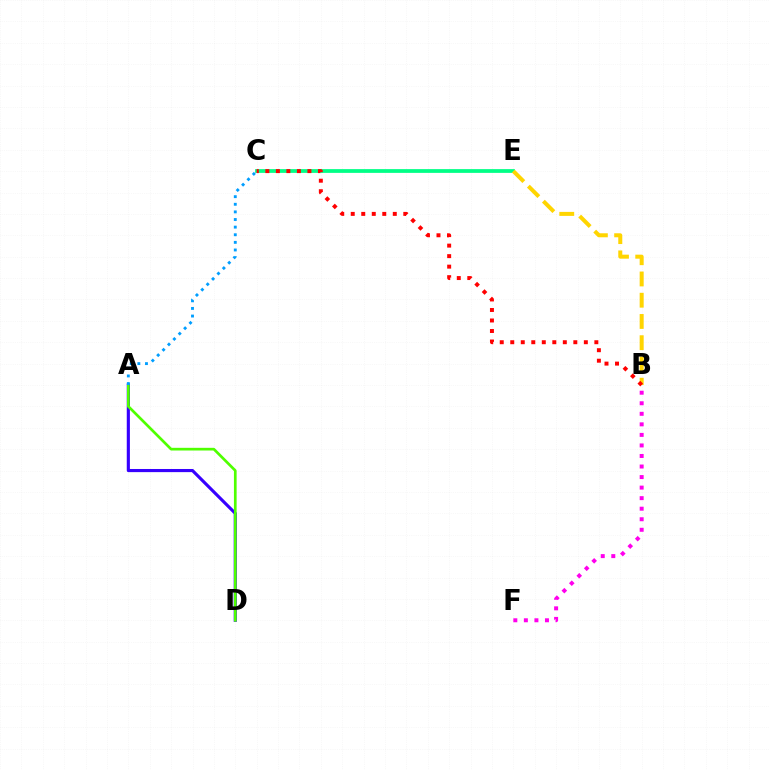{('B', 'F'): [{'color': '#ff00ed', 'line_style': 'dotted', 'thickness': 2.86}], ('A', 'D'): [{'color': '#3700ff', 'line_style': 'solid', 'thickness': 2.26}, {'color': '#4fff00', 'line_style': 'solid', 'thickness': 1.94}], ('C', 'E'): [{'color': '#00ff86', 'line_style': 'solid', 'thickness': 2.71}], ('B', 'E'): [{'color': '#ffd500', 'line_style': 'dashed', 'thickness': 2.89}], ('B', 'C'): [{'color': '#ff0000', 'line_style': 'dotted', 'thickness': 2.86}], ('A', 'C'): [{'color': '#009eff', 'line_style': 'dotted', 'thickness': 2.07}]}